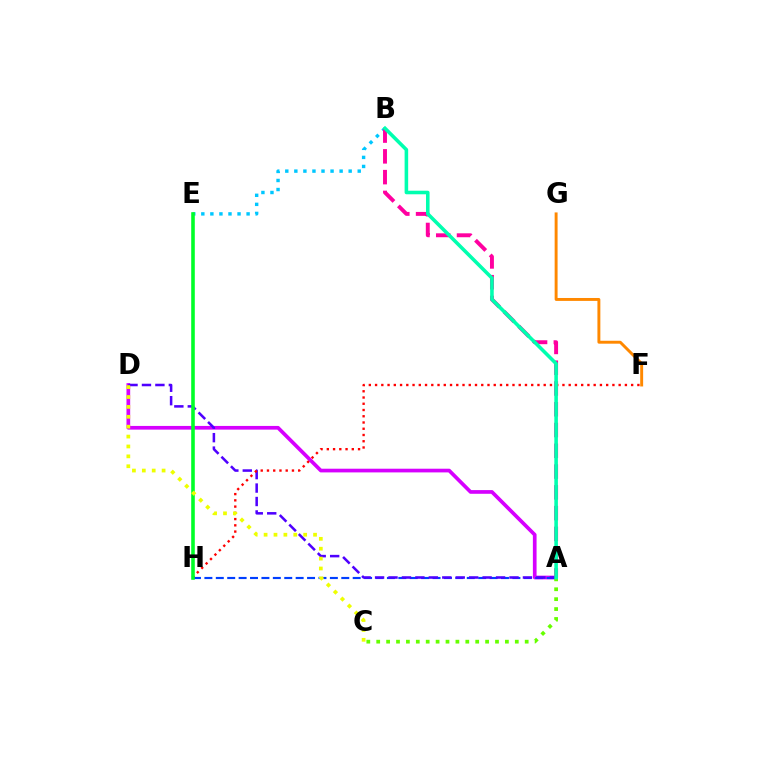{('A', 'D'): [{'color': '#d600ff', 'line_style': 'solid', 'thickness': 2.66}, {'color': '#4f00ff', 'line_style': 'dashed', 'thickness': 1.83}], ('A', 'C'): [{'color': '#66ff00', 'line_style': 'dotted', 'thickness': 2.69}], ('B', 'E'): [{'color': '#00c7ff', 'line_style': 'dotted', 'thickness': 2.46}], ('A', 'B'): [{'color': '#ff00a0', 'line_style': 'dashed', 'thickness': 2.82}, {'color': '#00ffaf', 'line_style': 'solid', 'thickness': 2.57}], ('A', 'H'): [{'color': '#003fff', 'line_style': 'dashed', 'thickness': 1.55}], ('F', 'H'): [{'color': '#ff0000', 'line_style': 'dotted', 'thickness': 1.7}], ('E', 'H'): [{'color': '#00ff27', 'line_style': 'solid', 'thickness': 2.58}], ('F', 'G'): [{'color': '#ff8800', 'line_style': 'solid', 'thickness': 2.11}], ('C', 'D'): [{'color': '#eeff00', 'line_style': 'dotted', 'thickness': 2.69}]}